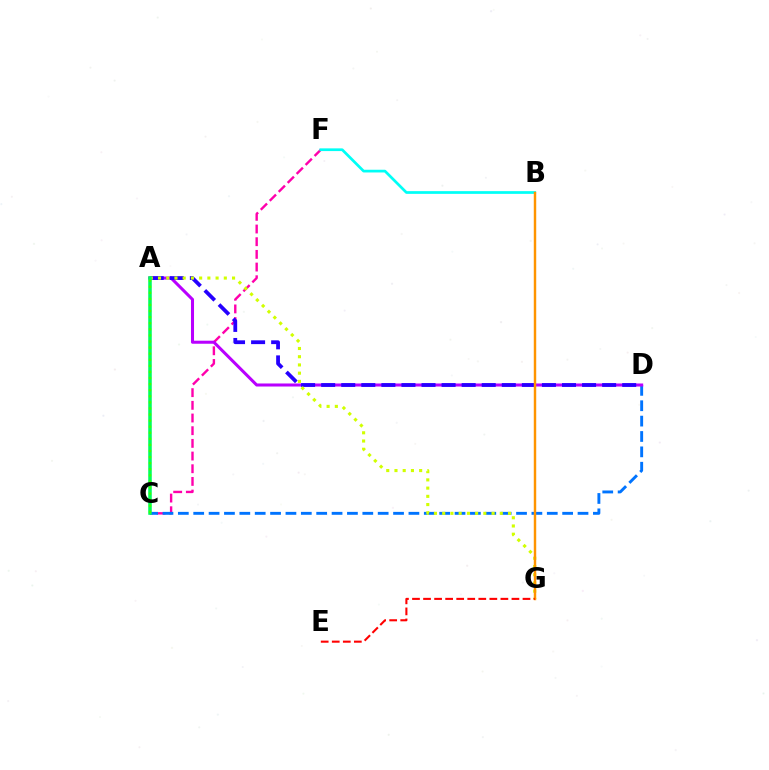{('C', 'F'): [{'color': '#ff00ac', 'line_style': 'dashed', 'thickness': 1.72}], ('C', 'D'): [{'color': '#0074ff', 'line_style': 'dashed', 'thickness': 2.09}], ('B', 'F'): [{'color': '#00fff6', 'line_style': 'solid', 'thickness': 1.96}], ('A', 'D'): [{'color': '#b900ff', 'line_style': 'solid', 'thickness': 2.19}, {'color': '#2500ff', 'line_style': 'dashed', 'thickness': 2.73}], ('A', 'G'): [{'color': '#d1ff00', 'line_style': 'dotted', 'thickness': 2.24}], ('B', 'G'): [{'color': '#ff9400', 'line_style': 'solid', 'thickness': 1.76}], ('E', 'G'): [{'color': '#ff0000', 'line_style': 'dashed', 'thickness': 1.5}], ('A', 'C'): [{'color': '#00ff5c', 'line_style': 'solid', 'thickness': 2.54}, {'color': '#3dff00', 'line_style': 'dotted', 'thickness': 1.65}]}